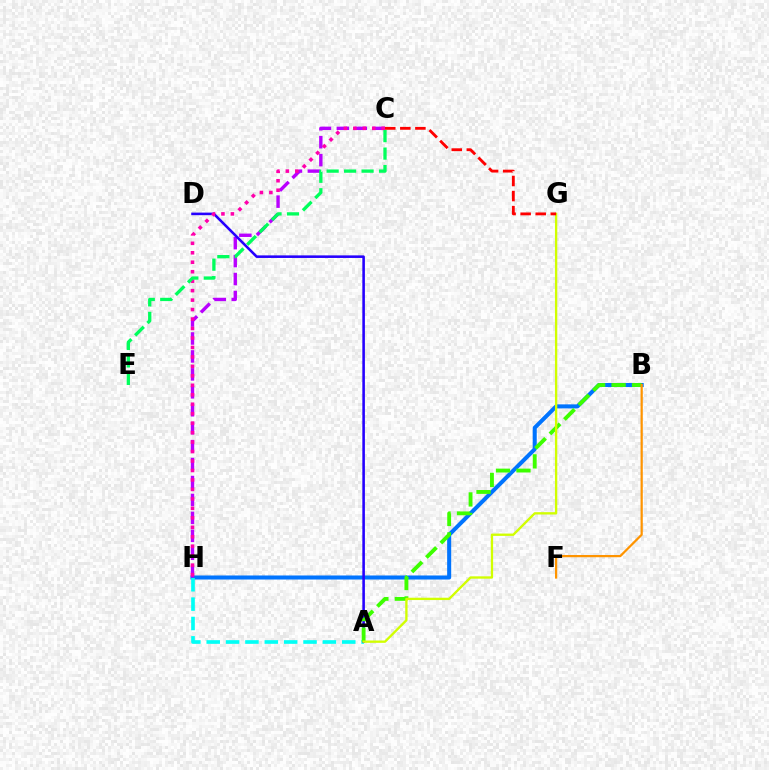{('B', 'H'): [{'color': '#0074ff', 'line_style': 'solid', 'thickness': 2.91}], ('C', 'H'): [{'color': '#b900ff', 'line_style': 'dashed', 'thickness': 2.44}, {'color': '#ff00ac', 'line_style': 'dotted', 'thickness': 2.57}], ('A', 'H'): [{'color': '#00fff6', 'line_style': 'dashed', 'thickness': 2.63}], ('A', 'D'): [{'color': '#2500ff', 'line_style': 'solid', 'thickness': 1.85}], ('A', 'B'): [{'color': '#3dff00', 'line_style': 'dashed', 'thickness': 2.78}], ('A', 'G'): [{'color': '#d1ff00', 'line_style': 'solid', 'thickness': 1.68}], ('C', 'E'): [{'color': '#00ff5c', 'line_style': 'dashed', 'thickness': 2.37}], ('B', 'F'): [{'color': '#ff9400', 'line_style': 'solid', 'thickness': 1.61}], ('C', 'G'): [{'color': '#ff0000', 'line_style': 'dashed', 'thickness': 2.05}]}